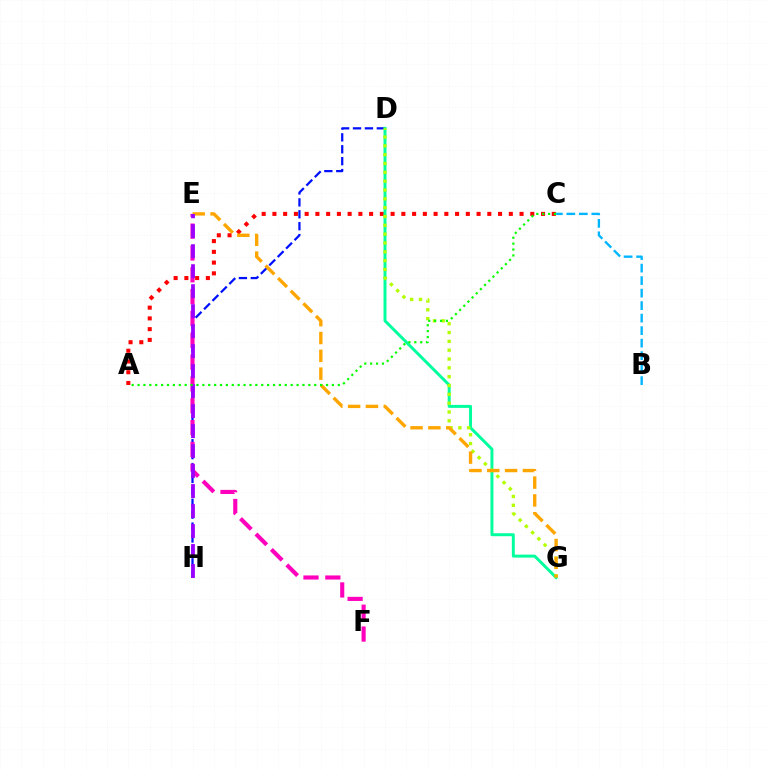{('D', 'H'): [{'color': '#0010ff', 'line_style': 'dashed', 'thickness': 1.62}], ('B', 'C'): [{'color': '#00b5ff', 'line_style': 'dashed', 'thickness': 1.7}], ('A', 'C'): [{'color': '#ff0000', 'line_style': 'dotted', 'thickness': 2.92}, {'color': '#08ff00', 'line_style': 'dotted', 'thickness': 1.6}], ('D', 'G'): [{'color': '#00ff9d', 'line_style': 'solid', 'thickness': 2.13}, {'color': '#b3ff00', 'line_style': 'dotted', 'thickness': 2.4}], ('E', 'F'): [{'color': '#ff00bd', 'line_style': 'dashed', 'thickness': 2.97}], ('E', 'G'): [{'color': '#ffa500', 'line_style': 'dashed', 'thickness': 2.42}], ('E', 'H'): [{'color': '#9b00ff', 'line_style': 'dashed', 'thickness': 2.72}]}